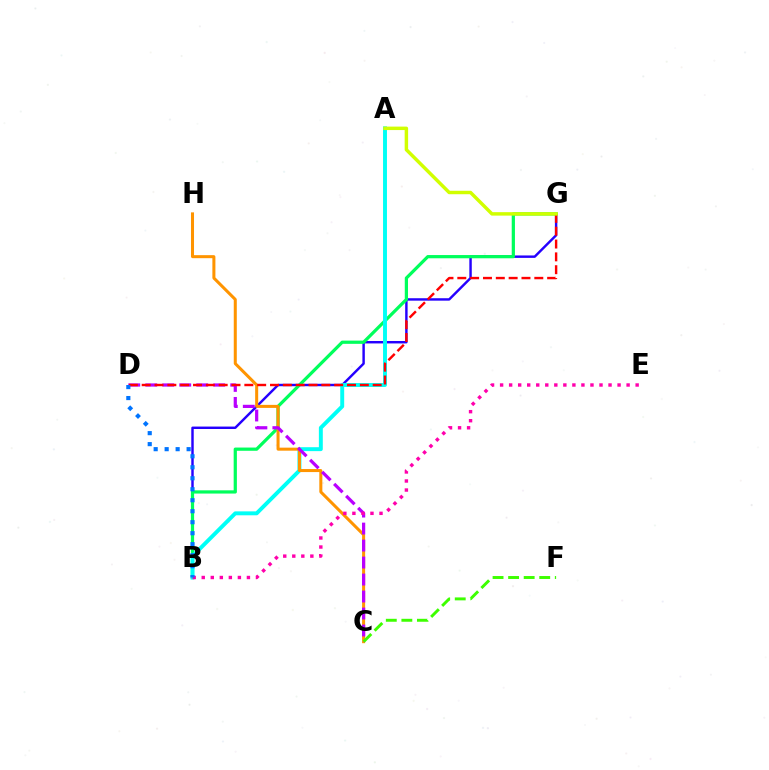{('B', 'G'): [{'color': '#2500ff', 'line_style': 'solid', 'thickness': 1.75}, {'color': '#00ff5c', 'line_style': 'solid', 'thickness': 2.32}], ('A', 'B'): [{'color': '#00fff6', 'line_style': 'solid', 'thickness': 2.83}], ('C', 'H'): [{'color': '#ff9400', 'line_style': 'solid', 'thickness': 2.18}], ('C', 'F'): [{'color': '#3dff00', 'line_style': 'dashed', 'thickness': 2.11}], ('C', 'D'): [{'color': '#b900ff', 'line_style': 'dashed', 'thickness': 2.31}], ('D', 'G'): [{'color': '#ff0000', 'line_style': 'dashed', 'thickness': 1.74}], ('A', 'G'): [{'color': '#d1ff00', 'line_style': 'solid', 'thickness': 2.49}], ('B', 'E'): [{'color': '#ff00ac', 'line_style': 'dotted', 'thickness': 2.46}], ('B', 'D'): [{'color': '#0074ff', 'line_style': 'dotted', 'thickness': 2.98}]}